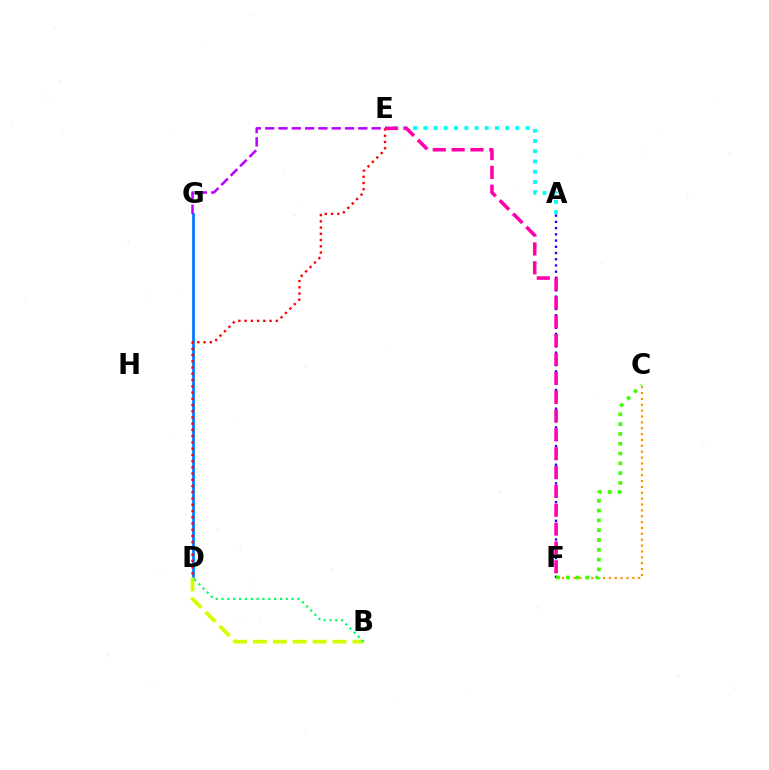{('C', 'F'): [{'color': '#ff9400', 'line_style': 'dotted', 'thickness': 1.59}, {'color': '#3dff00', 'line_style': 'dotted', 'thickness': 2.66}], ('A', 'F'): [{'color': '#2500ff', 'line_style': 'dotted', 'thickness': 1.69}], ('D', 'G'): [{'color': '#0074ff', 'line_style': 'solid', 'thickness': 1.95}], ('B', 'D'): [{'color': '#d1ff00', 'line_style': 'dashed', 'thickness': 2.7}, {'color': '#00ff5c', 'line_style': 'dotted', 'thickness': 1.59}], ('E', 'G'): [{'color': '#b900ff', 'line_style': 'dashed', 'thickness': 1.81}], ('D', 'E'): [{'color': '#ff0000', 'line_style': 'dotted', 'thickness': 1.69}], ('A', 'E'): [{'color': '#00fff6', 'line_style': 'dotted', 'thickness': 2.78}], ('E', 'F'): [{'color': '#ff00ac', 'line_style': 'dashed', 'thickness': 2.56}]}